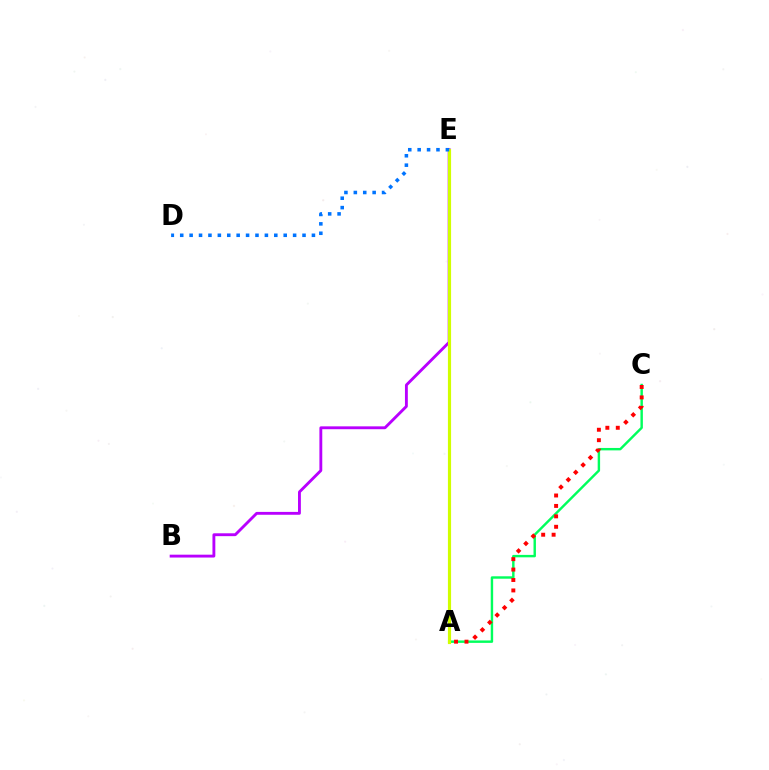{('A', 'C'): [{'color': '#00ff5c', 'line_style': 'solid', 'thickness': 1.75}, {'color': '#ff0000', 'line_style': 'dotted', 'thickness': 2.83}], ('B', 'E'): [{'color': '#b900ff', 'line_style': 'solid', 'thickness': 2.06}], ('A', 'E'): [{'color': '#d1ff00', 'line_style': 'solid', 'thickness': 2.28}], ('D', 'E'): [{'color': '#0074ff', 'line_style': 'dotted', 'thickness': 2.56}]}